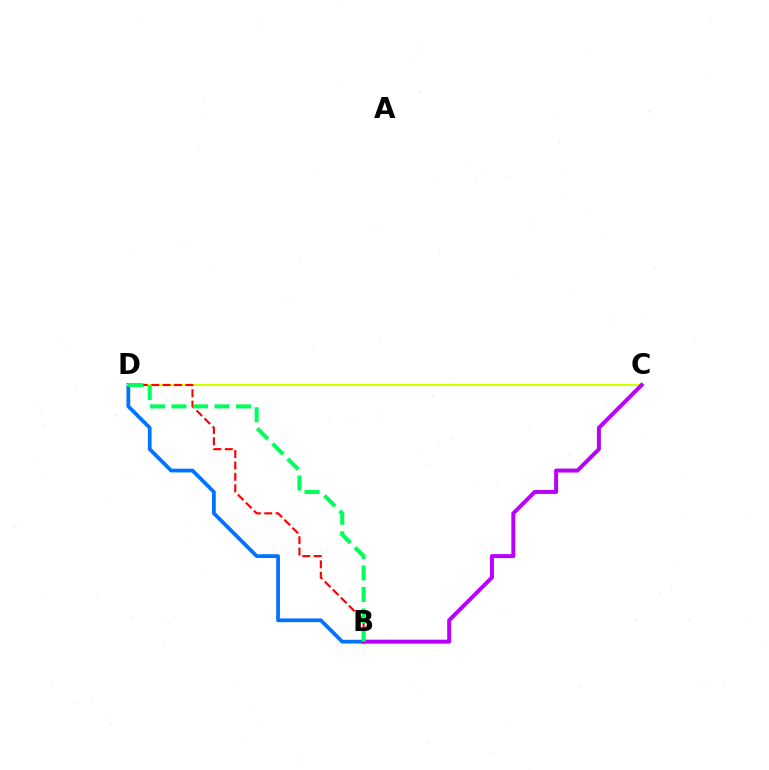{('B', 'D'): [{'color': '#0074ff', 'line_style': 'solid', 'thickness': 2.71}, {'color': '#ff0000', 'line_style': 'dashed', 'thickness': 1.55}, {'color': '#00ff5c', 'line_style': 'dashed', 'thickness': 2.92}], ('C', 'D'): [{'color': '#d1ff00', 'line_style': 'solid', 'thickness': 1.52}], ('B', 'C'): [{'color': '#b900ff', 'line_style': 'solid', 'thickness': 2.87}]}